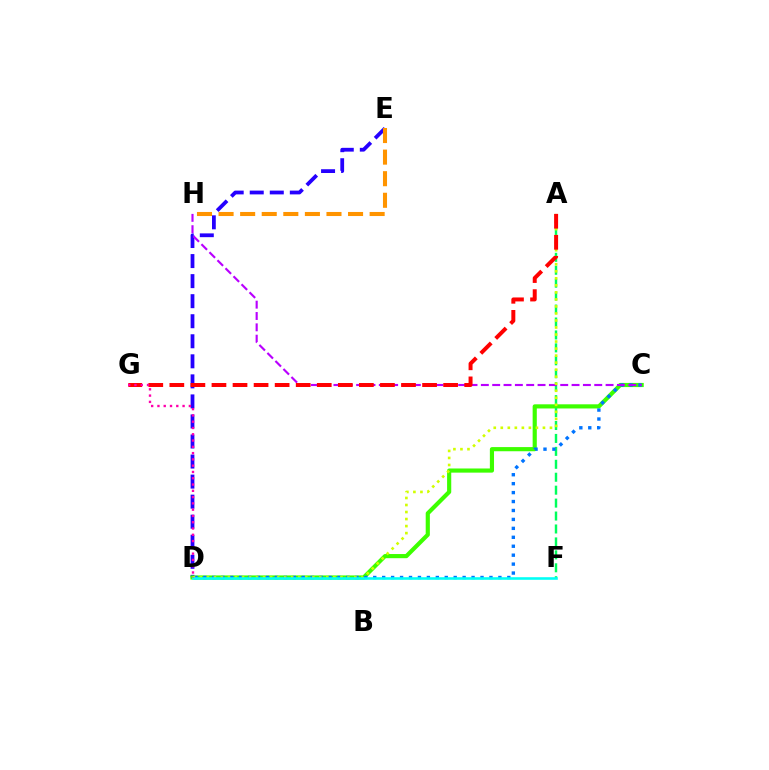{('D', 'E'): [{'color': '#2500ff', 'line_style': 'dashed', 'thickness': 2.72}], ('C', 'D'): [{'color': '#3dff00', 'line_style': 'solid', 'thickness': 2.99}, {'color': '#0074ff', 'line_style': 'dotted', 'thickness': 2.43}], ('A', 'F'): [{'color': '#00ff5c', 'line_style': 'dashed', 'thickness': 1.76}], ('C', 'H'): [{'color': '#b900ff', 'line_style': 'dashed', 'thickness': 1.54}], ('A', 'D'): [{'color': '#d1ff00', 'line_style': 'dotted', 'thickness': 1.91}], ('D', 'F'): [{'color': '#00fff6', 'line_style': 'solid', 'thickness': 1.86}], ('A', 'G'): [{'color': '#ff0000', 'line_style': 'dashed', 'thickness': 2.86}], ('D', 'G'): [{'color': '#ff00ac', 'line_style': 'dotted', 'thickness': 1.71}], ('E', 'H'): [{'color': '#ff9400', 'line_style': 'dashed', 'thickness': 2.93}]}